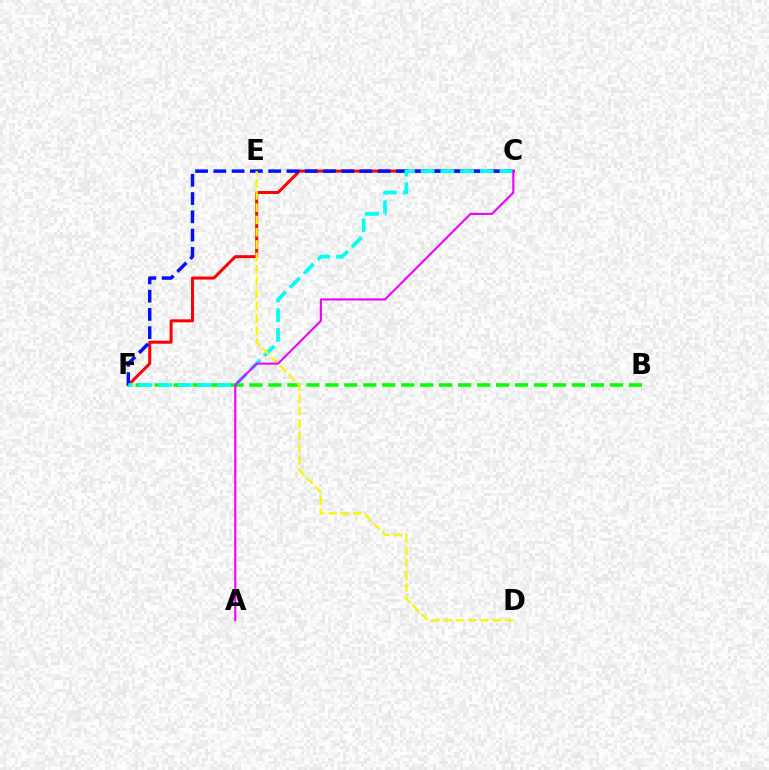{('C', 'F'): [{'color': '#ff0000', 'line_style': 'solid', 'thickness': 2.17}, {'color': '#0010ff', 'line_style': 'dashed', 'thickness': 2.48}, {'color': '#00fff6', 'line_style': 'dashed', 'thickness': 2.68}], ('B', 'F'): [{'color': '#08ff00', 'line_style': 'dashed', 'thickness': 2.58}], ('D', 'E'): [{'color': '#fcf500', 'line_style': 'dashed', 'thickness': 1.67}], ('A', 'C'): [{'color': '#ee00ff', 'line_style': 'solid', 'thickness': 1.52}]}